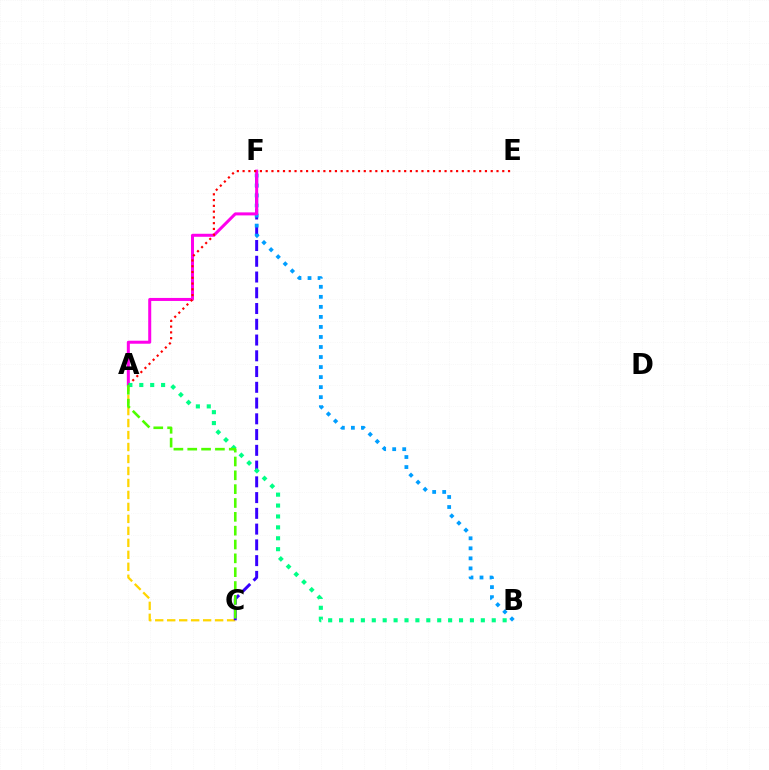{('A', 'C'): [{'color': '#ffd500', 'line_style': 'dashed', 'thickness': 1.63}, {'color': '#4fff00', 'line_style': 'dashed', 'thickness': 1.88}], ('C', 'F'): [{'color': '#3700ff', 'line_style': 'dashed', 'thickness': 2.14}], ('B', 'F'): [{'color': '#009eff', 'line_style': 'dotted', 'thickness': 2.73}], ('A', 'F'): [{'color': '#ff00ed', 'line_style': 'solid', 'thickness': 2.17}], ('A', 'E'): [{'color': '#ff0000', 'line_style': 'dotted', 'thickness': 1.57}], ('A', 'B'): [{'color': '#00ff86', 'line_style': 'dotted', 'thickness': 2.96}]}